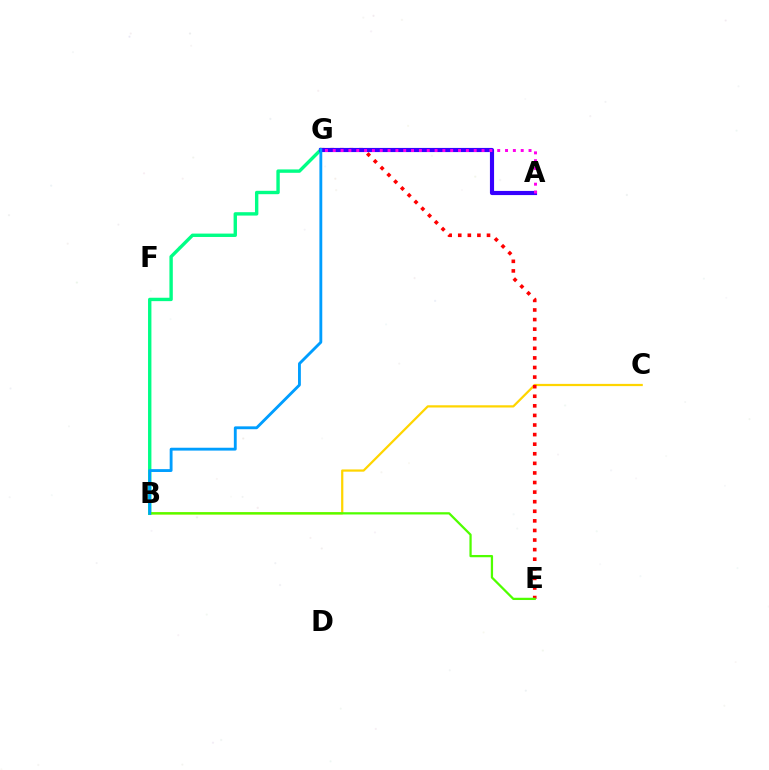{('B', 'C'): [{'color': '#ffd500', 'line_style': 'solid', 'thickness': 1.61}], ('E', 'G'): [{'color': '#ff0000', 'line_style': 'dotted', 'thickness': 2.6}], ('B', 'G'): [{'color': '#00ff86', 'line_style': 'solid', 'thickness': 2.44}, {'color': '#009eff', 'line_style': 'solid', 'thickness': 2.06}], ('A', 'G'): [{'color': '#3700ff', 'line_style': 'solid', 'thickness': 2.98}, {'color': '#ff00ed', 'line_style': 'dotted', 'thickness': 2.13}], ('B', 'E'): [{'color': '#4fff00', 'line_style': 'solid', 'thickness': 1.62}]}